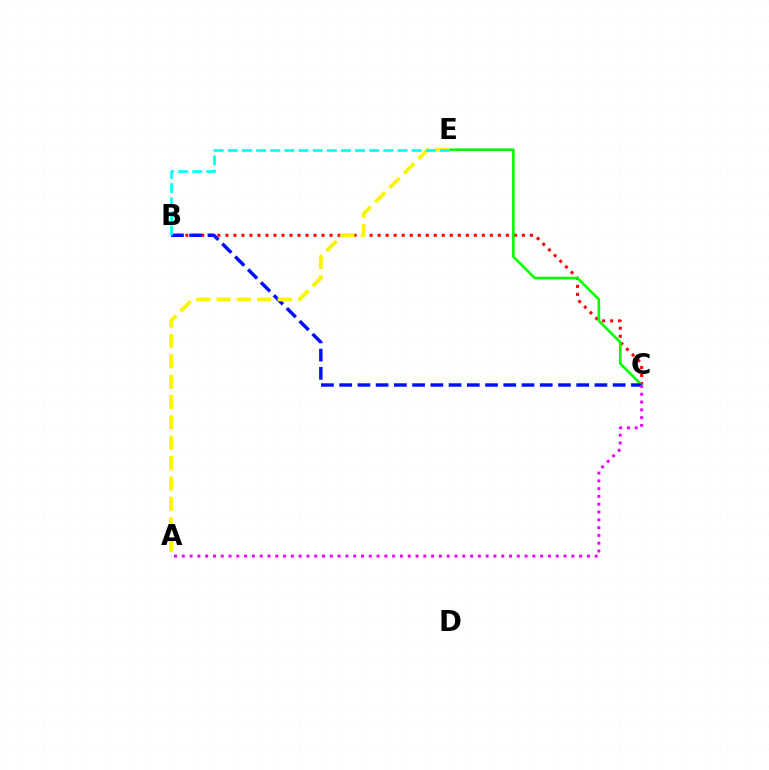{('B', 'C'): [{'color': '#ff0000', 'line_style': 'dotted', 'thickness': 2.18}, {'color': '#0010ff', 'line_style': 'dashed', 'thickness': 2.48}], ('C', 'E'): [{'color': '#08ff00', 'line_style': 'solid', 'thickness': 1.91}], ('A', 'C'): [{'color': '#ee00ff', 'line_style': 'dotted', 'thickness': 2.12}], ('A', 'E'): [{'color': '#fcf500', 'line_style': 'dashed', 'thickness': 2.77}], ('B', 'E'): [{'color': '#00fff6', 'line_style': 'dashed', 'thickness': 1.92}]}